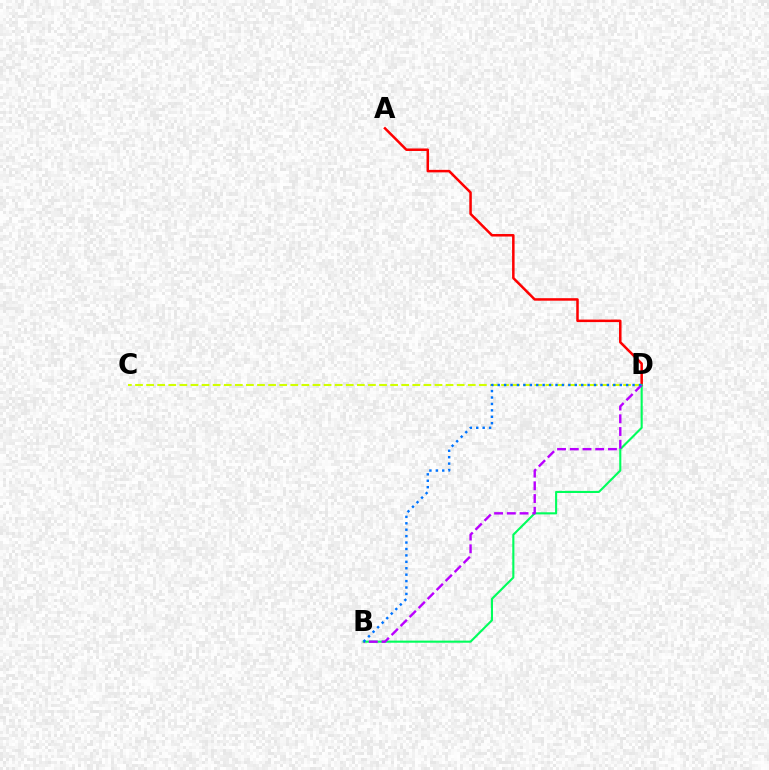{('C', 'D'): [{'color': '#d1ff00', 'line_style': 'dashed', 'thickness': 1.51}], ('A', 'D'): [{'color': '#ff0000', 'line_style': 'solid', 'thickness': 1.81}], ('B', 'D'): [{'color': '#00ff5c', 'line_style': 'solid', 'thickness': 1.52}, {'color': '#b900ff', 'line_style': 'dashed', 'thickness': 1.73}, {'color': '#0074ff', 'line_style': 'dotted', 'thickness': 1.75}]}